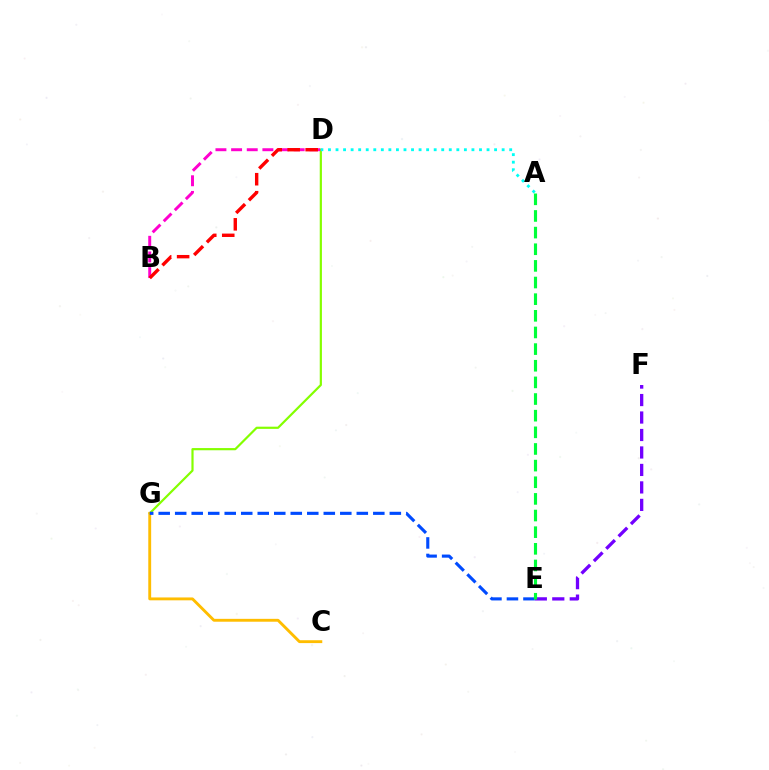{('D', 'G'): [{'color': '#84ff00', 'line_style': 'solid', 'thickness': 1.58}], ('B', 'D'): [{'color': '#ff00cf', 'line_style': 'dashed', 'thickness': 2.13}, {'color': '#ff0000', 'line_style': 'dashed', 'thickness': 2.44}], ('E', 'F'): [{'color': '#7200ff', 'line_style': 'dashed', 'thickness': 2.37}], ('C', 'G'): [{'color': '#ffbd00', 'line_style': 'solid', 'thickness': 2.07}], ('E', 'G'): [{'color': '#004bff', 'line_style': 'dashed', 'thickness': 2.24}], ('A', 'D'): [{'color': '#00fff6', 'line_style': 'dotted', 'thickness': 2.05}], ('A', 'E'): [{'color': '#00ff39', 'line_style': 'dashed', 'thickness': 2.26}]}